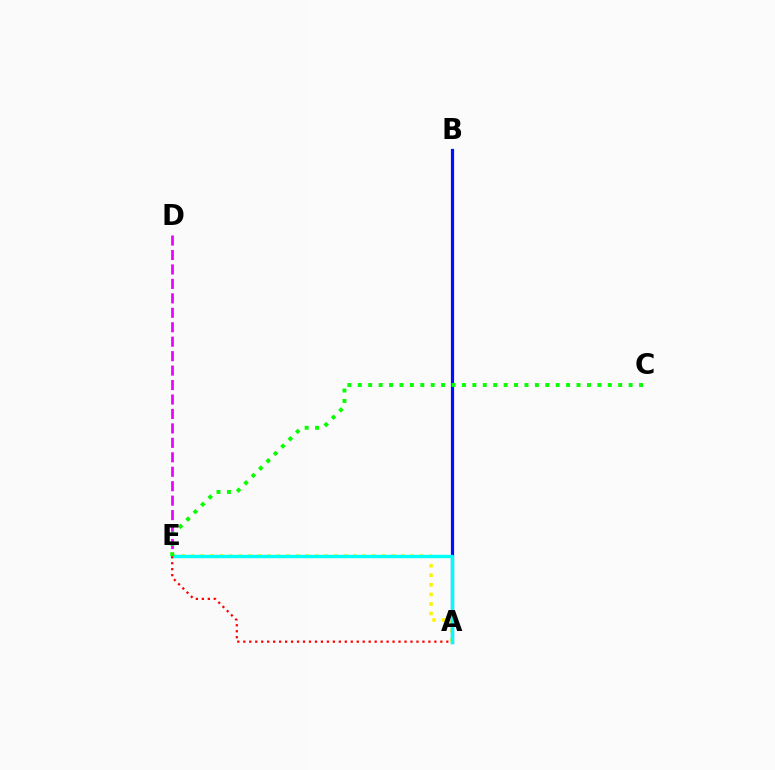{('D', 'E'): [{'color': '#ee00ff', 'line_style': 'dashed', 'thickness': 1.96}], ('A', 'E'): [{'color': '#fcf500', 'line_style': 'dotted', 'thickness': 2.59}, {'color': '#00fff6', 'line_style': 'solid', 'thickness': 2.44}, {'color': '#ff0000', 'line_style': 'dotted', 'thickness': 1.62}], ('A', 'B'): [{'color': '#0010ff', 'line_style': 'solid', 'thickness': 2.3}], ('C', 'E'): [{'color': '#08ff00', 'line_style': 'dotted', 'thickness': 2.83}]}